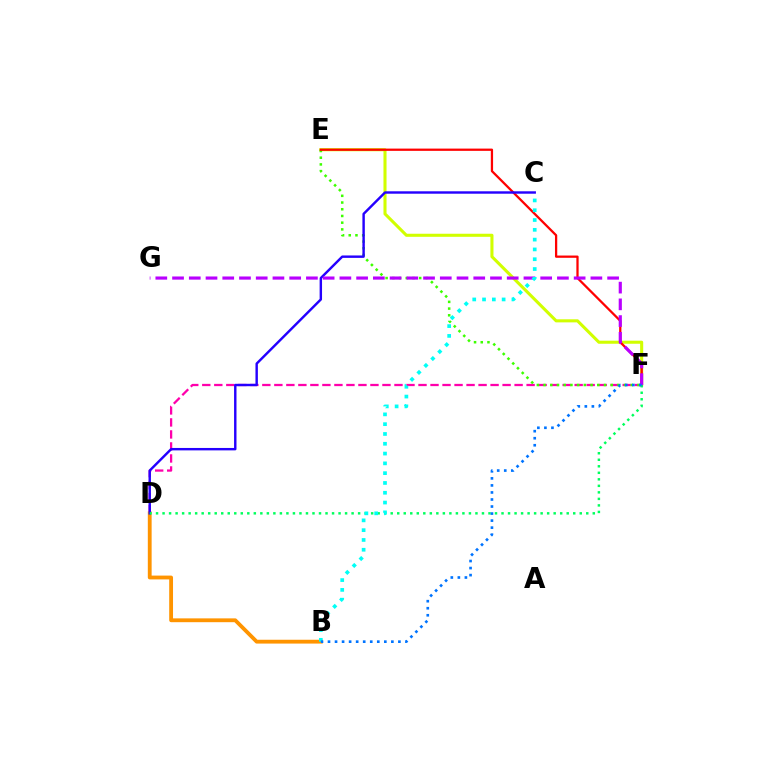{('E', 'F'): [{'color': '#d1ff00', 'line_style': 'solid', 'thickness': 2.21}, {'color': '#3dff00', 'line_style': 'dotted', 'thickness': 1.82}, {'color': '#ff0000', 'line_style': 'solid', 'thickness': 1.63}], ('D', 'F'): [{'color': '#ff00ac', 'line_style': 'dashed', 'thickness': 1.63}, {'color': '#00ff5c', 'line_style': 'dotted', 'thickness': 1.77}], ('B', 'D'): [{'color': '#ff9400', 'line_style': 'solid', 'thickness': 2.75}], ('C', 'D'): [{'color': '#2500ff', 'line_style': 'solid', 'thickness': 1.74}], ('F', 'G'): [{'color': '#b900ff', 'line_style': 'dashed', 'thickness': 2.27}], ('B', 'C'): [{'color': '#00fff6', 'line_style': 'dotted', 'thickness': 2.66}], ('B', 'F'): [{'color': '#0074ff', 'line_style': 'dotted', 'thickness': 1.91}]}